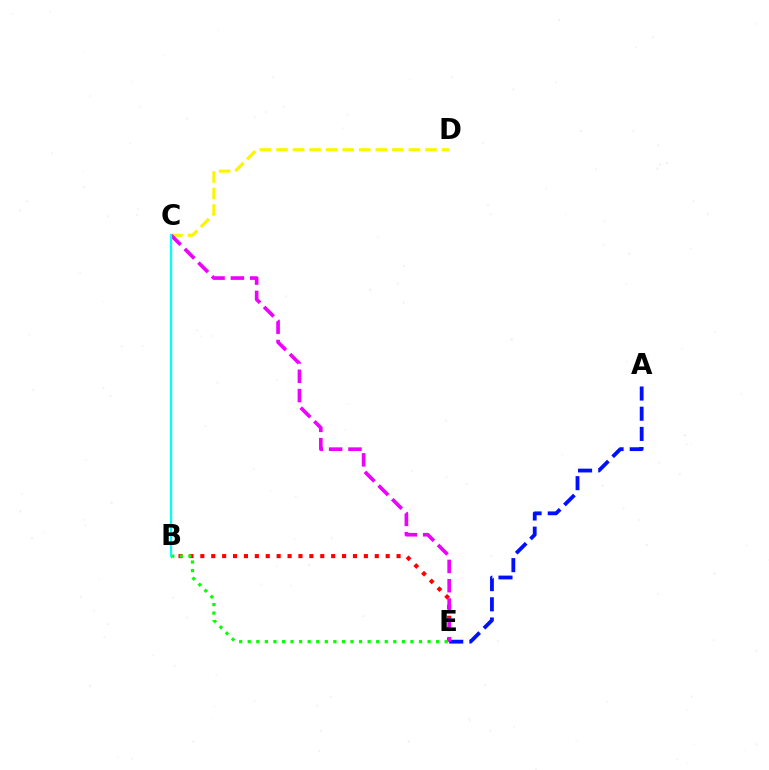{('B', 'E'): [{'color': '#ff0000', 'line_style': 'dotted', 'thickness': 2.96}, {'color': '#08ff00', 'line_style': 'dotted', 'thickness': 2.33}], ('A', 'E'): [{'color': '#0010ff', 'line_style': 'dashed', 'thickness': 2.74}], ('C', 'D'): [{'color': '#fcf500', 'line_style': 'dashed', 'thickness': 2.25}], ('C', 'E'): [{'color': '#ee00ff', 'line_style': 'dashed', 'thickness': 2.62}], ('B', 'C'): [{'color': '#00fff6', 'line_style': 'solid', 'thickness': 1.65}]}